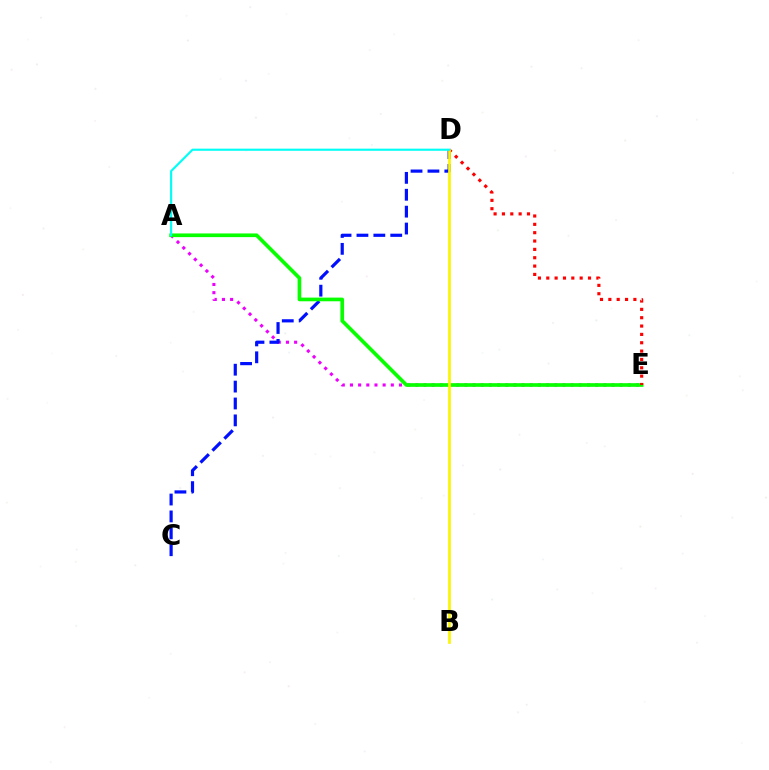{('A', 'E'): [{'color': '#ee00ff', 'line_style': 'dotted', 'thickness': 2.22}, {'color': '#08ff00', 'line_style': 'solid', 'thickness': 2.65}], ('C', 'D'): [{'color': '#0010ff', 'line_style': 'dashed', 'thickness': 2.3}], ('D', 'E'): [{'color': '#ff0000', 'line_style': 'dotted', 'thickness': 2.27}], ('B', 'D'): [{'color': '#fcf500', 'line_style': 'solid', 'thickness': 1.95}], ('A', 'D'): [{'color': '#00fff6', 'line_style': 'solid', 'thickness': 1.54}]}